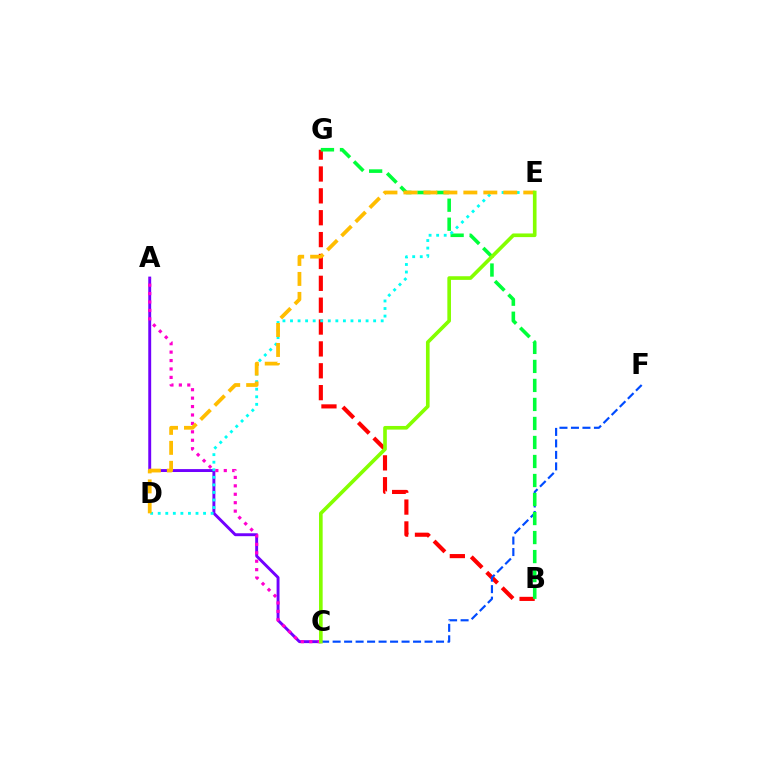{('B', 'G'): [{'color': '#ff0000', 'line_style': 'dashed', 'thickness': 2.97}, {'color': '#00ff39', 'line_style': 'dashed', 'thickness': 2.58}], ('C', 'F'): [{'color': '#004bff', 'line_style': 'dashed', 'thickness': 1.56}], ('A', 'C'): [{'color': '#7200ff', 'line_style': 'solid', 'thickness': 2.1}, {'color': '#ff00cf', 'line_style': 'dotted', 'thickness': 2.29}], ('D', 'E'): [{'color': '#00fff6', 'line_style': 'dotted', 'thickness': 2.05}, {'color': '#ffbd00', 'line_style': 'dashed', 'thickness': 2.71}], ('C', 'E'): [{'color': '#84ff00', 'line_style': 'solid', 'thickness': 2.62}]}